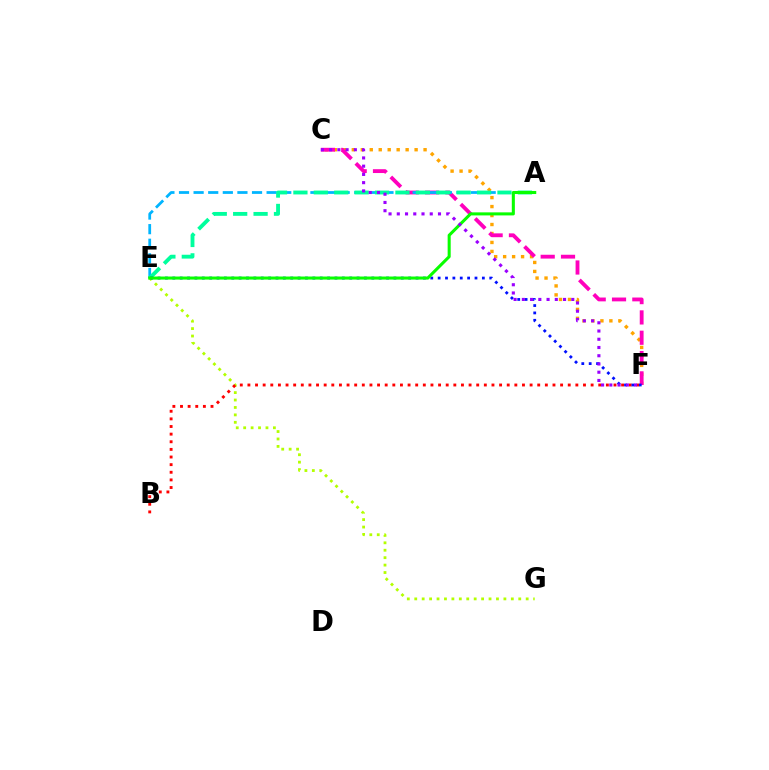{('C', 'F'): [{'color': '#ffa500', 'line_style': 'dotted', 'thickness': 2.44}, {'color': '#ff00bd', 'line_style': 'dashed', 'thickness': 2.76}, {'color': '#9b00ff', 'line_style': 'dotted', 'thickness': 2.24}], ('A', 'E'): [{'color': '#00b5ff', 'line_style': 'dashed', 'thickness': 1.98}, {'color': '#00ff9d', 'line_style': 'dashed', 'thickness': 2.77}, {'color': '#08ff00', 'line_style': 'solid', 'thickness': 2.2}], ('E', 'G'): [{'color': '#b3ff00', 'line_style': 'dotted', 'thickness': 2.02}], ('B', 'F'): [{'color': '#ff0000', 'line_style': 'dotted', 'thickness': 2.07}], ('E', 'F'): [{'color': '#0010ff', 'line_style': 'dotted', 'thickness': 2.0}]}